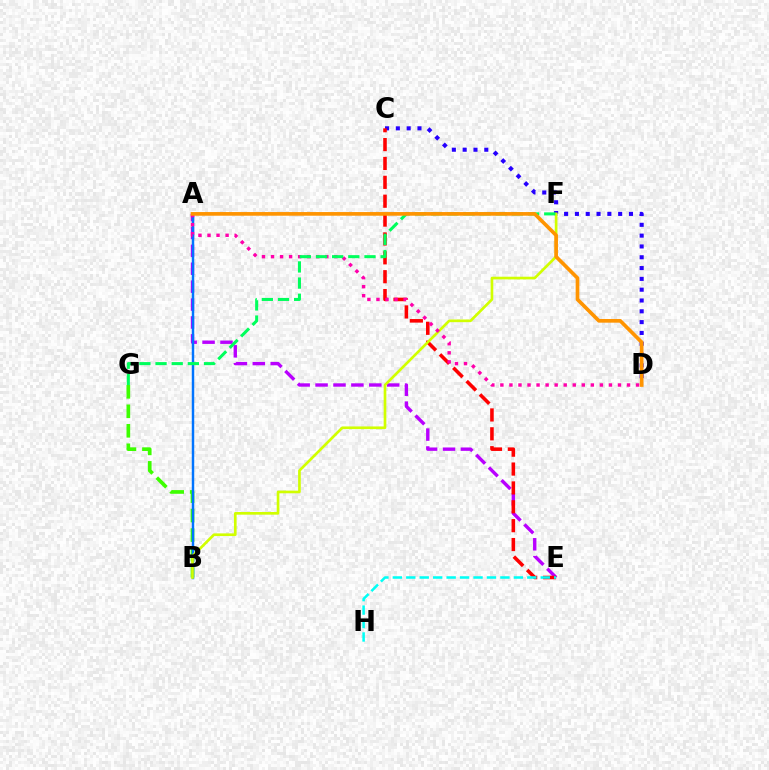{('C', 'D'): [{'color': '#2500ff', 'line_style': 'dotted', 'thickness': 2.94}], ('B', 'G'): [{'color': '#3dff00', 'line_style': 'dashed', 'thickness': 2.65}], ('A', 'E'): [{'color': '#b900ff', 'line_style': 'dashed', 'thickness': 2.43}], ('C', 'E'): [{'color': '#ff0000', 'line_style': 'dashed', 'thickness': 2.56}], ('A', 'B'): [{'color': '#0074ff', 'line_style': 'solid', 'thickness': 1.77}], ('E', 'H'): [{'color': '#00fff6', 'line_style': 'dashed', 'thickness': 1.83}], ('B', 'F'): [{'color': '#d1ff00', 'line_style': 'solid', 'thickness': 1.92}], ('A', 'D'): [{'color': '#ff00ac', 'line_style': 'dotted', 'thickness': 2.46}, {'color': '#ff9400', 'line_style': 'solid', 'thickness': 2.64}], ('F', 'G'): [{'color': '#00ff5c', 'line_style': 'dashed', 'thickness': 2.19}]}